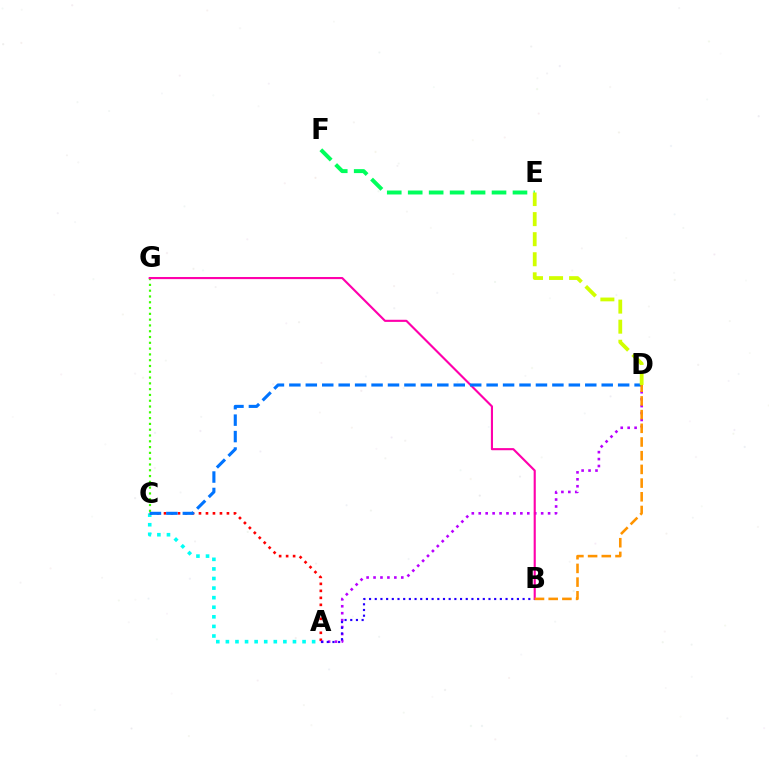{('A', 'C'): [{'color': '#00fff6', 'line_style': 'dotted', 'thickness': 2.6}, {'color': '#ff0000', 'line_style': 'dotted', 'thickness': 1.9}], ('A', 'D'): [{'color': '#b900ff', 'line_style': 'dotted', 'thickness': 1.88}], ('C', 'G'): [{'color': '#3dff00', 'line_style': 'dotted', 'thickness': 1.57}], ('A', 'B'): [{'color': '#2500ff', 'line_style': 'dotted', 'thickness': 1.55}], ('B', 'G'): [{'color': '#ff00ac', 'line_style': 'solid', 'thickness': 1.53}], ('E', 'F'): [{'color': '#00ff5c', 'line_style': 'dashed', 'thickness': 2.85}], ('C', 'D'): [{'color': '#0074ff', 'line_style': 'dashed', 'thickness': 2.23}], ('B', 'D'): [{'color': '#ff9400', 'line_style': 'dashed', 'thickness': 1.86}], ('D', 'E'): [{'color': '#d1ff00', 'line_style': 'dashed', 'thickness': 2.73}]}